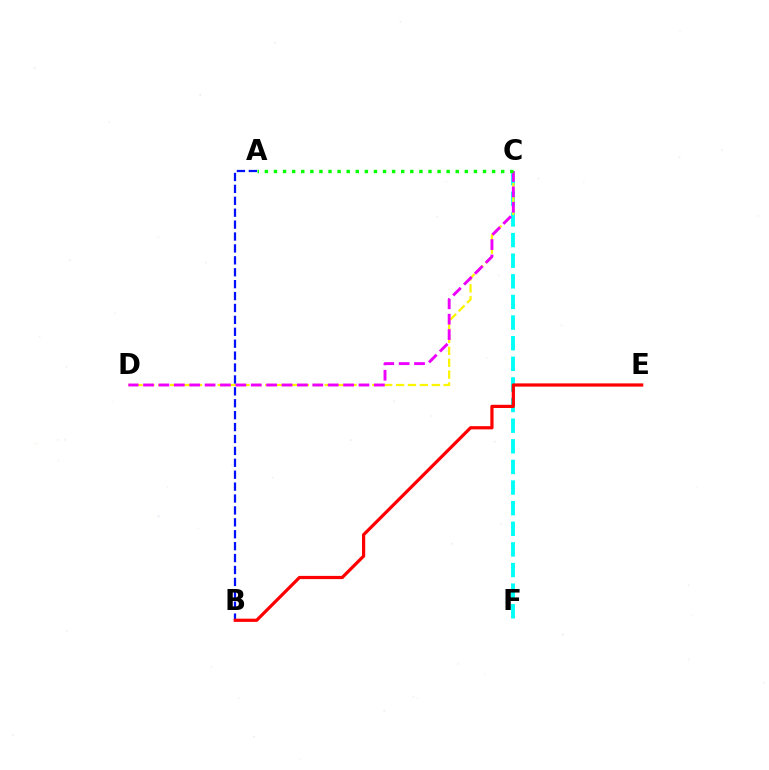{('C', 'F'): [{'color': '#00fff6', 'line_style': 'dashed', 'thickness': 2.8}], ('C', 'D'): [{'color': '#fcf500', 'line_style': 'dashed', 'thickness': 1.62}, {'color': '#ee00ff', 'line_style': 'dashed', 'thickness': 2.09}], ('A', 'C'): [{'color': '#08ff00', 'line_style': 'dotted', 'thickness': 2.47}], ('A', 'B'): [{'color': '#0010ff', 'line_style': 'dashed', 'thickness': 1.62}], ('B', 'E'): [{'color': '#ff0000', 'line_style': 'solid', 'thickness': 2.32}]}